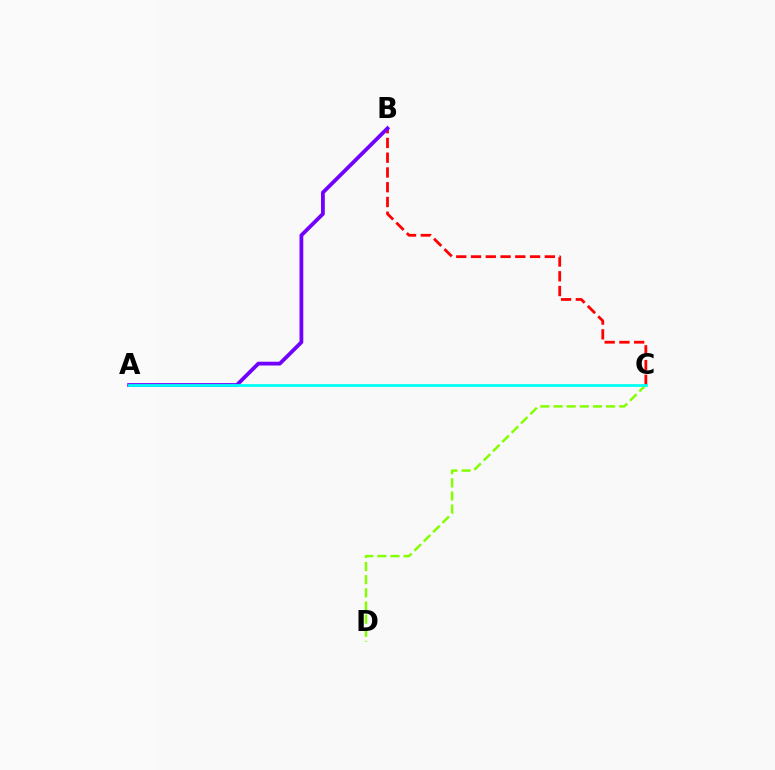{('B', 'C'): [{'color': '#ff0000', 'line_style': 'dashed', 'thickness': 2.0}], ('C', 'D'): [{'color': '#84ff00', 'line_style': 'dashed', 'thickness': 1.79}], ('A', 'B'): [{'color': '#7200ff', 'line_style': 'solid', 'thickness': 2.72}], ('A', 'C'): [{'color': '#00fff6', 'line_style': 'solid', 'thickness': 1.99}]}